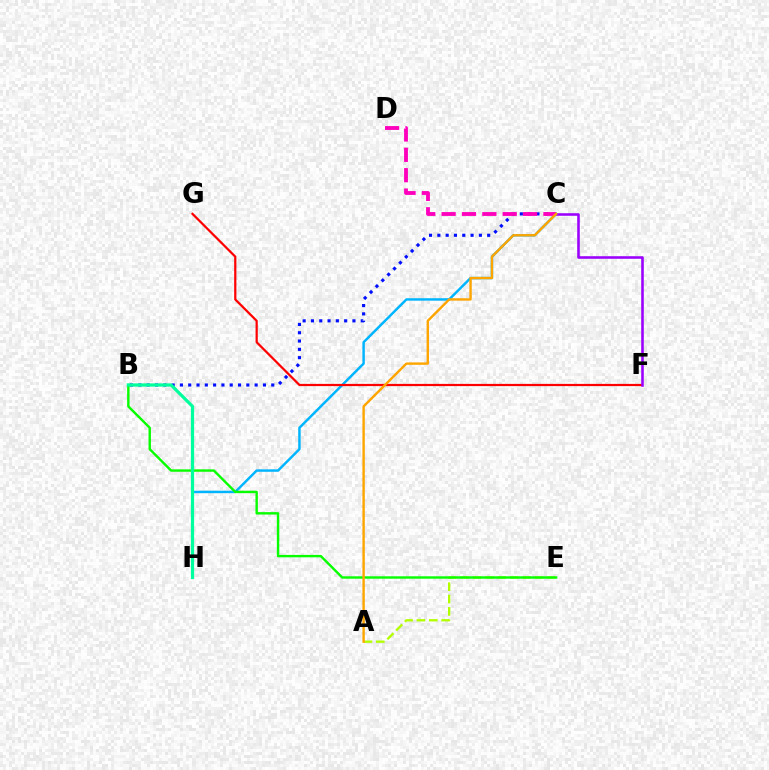{('C', 'H'): [{'color': '#00b5ff', 'line_style': 'solid', 'thickness': 1.77}], ('A', 'E'): [{'color': '#b3ff00', 'line_style': 'dashed', 'thickness': 1.68}], ('B', 'C'): [{'color': '#0010ff', 'line_style': 'dotted', 'thickness': 2.26}], ('B', 'E'): [{'color': '#08ff00', 'line_style': 'solid', 'thickness': 1.74}], ('C', 'D'): [{'color': '#ff00bd', 'line_style': 'dashed', 'thickness': 2.77}], ('B', 'H'): [{'color': '#00ff9d', 'line_style': 'solid', 'thickness': 2.32}], ('F', 'G'): [{'color': '#ff0000', 'line_style': 'solid', 'thickness': 1.6}], ('C', 'F'): [{'color': '#9b00ff', 'line_style': 'solid', 'thickness': 1.85}], ('A', 'C'): [{'color': '#ffa500', 'line_style': 'solid', 'thickness': 1.73}]}